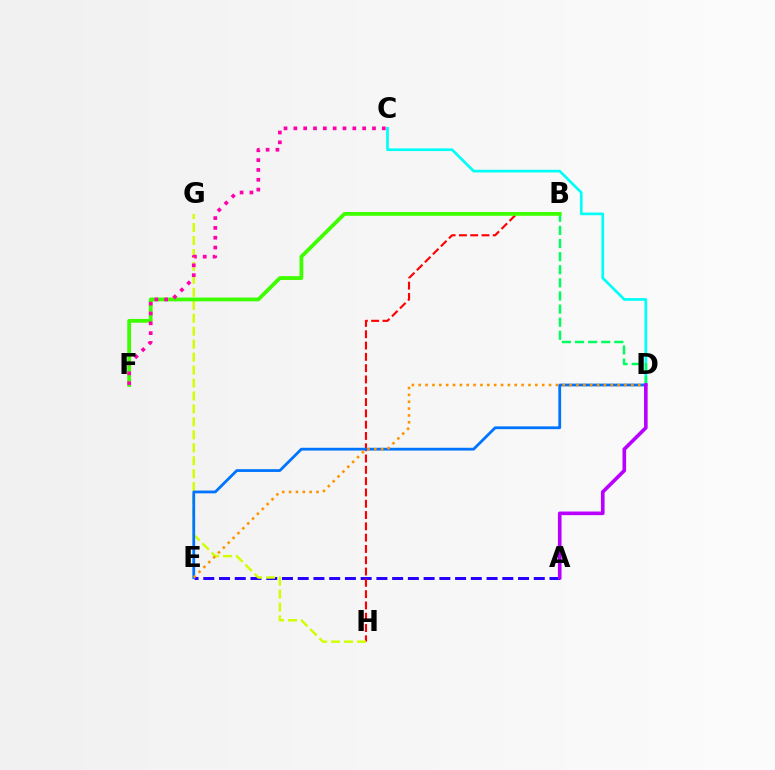{('C', 'D'): [{'color': '#00fff6', 'line_style': 'solid', 'thickness': 1.94}], ('A', 'E'): [{'color': '#2500ff', 'line_style': 'dashed', 'thickness': 2.14}], ('B', 'H'): [{'color': '#ff0000', 'line_style': 'dashed', 'thickness': 1.54}], ('B', 'D'): [{'color': '#00ff5c', 'line_style': 'dashed', 'thickness': 1.78}], ('G', 'H'): [{'color': '#d1ff00', 'line_style': 'dashed', 'thickness': 1.76}], ('D', 'E'): [{'color': '#0074ff', 'line_style': 'solid', 'thickness': 2.01}, {'color': '#ff9400', 'line_style': 'dotted', 'thickness': 1.86}], ('A', 'D'): [{'color': '#b900ff', 'line_style': 'solid', 'thickness': 2.61}], ('B', 'F'): [{'color': '#3dff00', 'line_style': 'solid', 'thickness': 2.73}], ('C', 'F'): [{'color': '#ff00ac', 'line_style': 'dotted', 'thickness': 2.67}]}